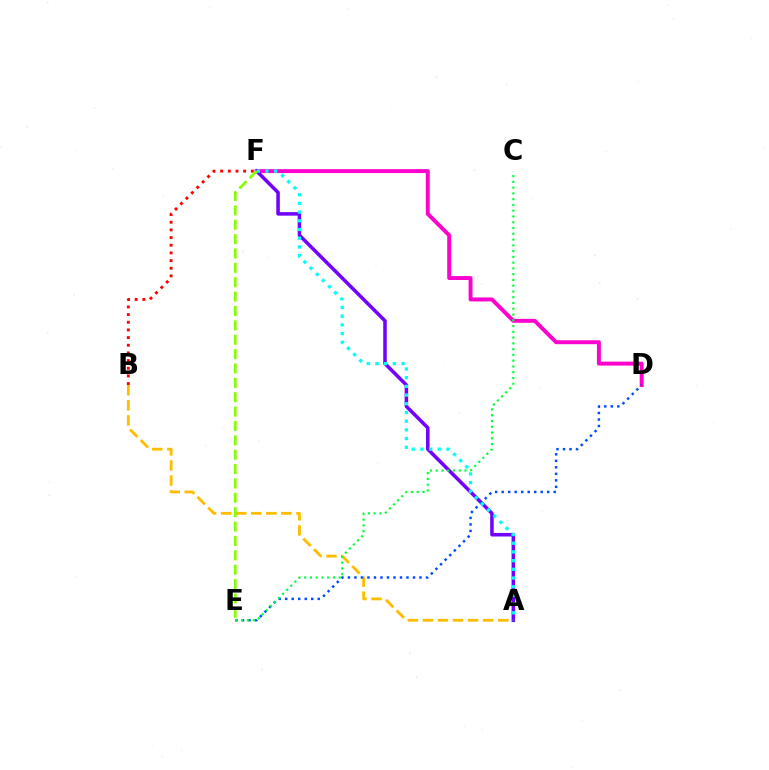{('D', 'F'): [{'color': '#ff00cf', 'line_style': 'solid', 'thickness': 2.83}], ('A', 'B'): [{'color': '#ffbd00', 'line_style': 'dashed', 'thickness': 2.05}], ('A', 'F'): [{'color': '#7200ff', 'line_style': 'solid', 'thickness': 2.54}, {'color': '#00fff6', 'line_style': 'dotted', 'thickness': 2.36}], ('D', 'E'): [{'color': '#004bff', 'line_style': 'dotted', 'thickness': 1.77}], ('E', 'F'): [{'color': '#84ff00', 'line_style': 'dashed', 'thickness': 1.95}], ('B', 'F'): [{'color': '#ff0000', 'line_style': 'dotted', 'thickness': 2.08}], ('C', 'E'): [{'color': '#00ff39', 'line_style': 'dotted', 'thickness': 1.57}]}